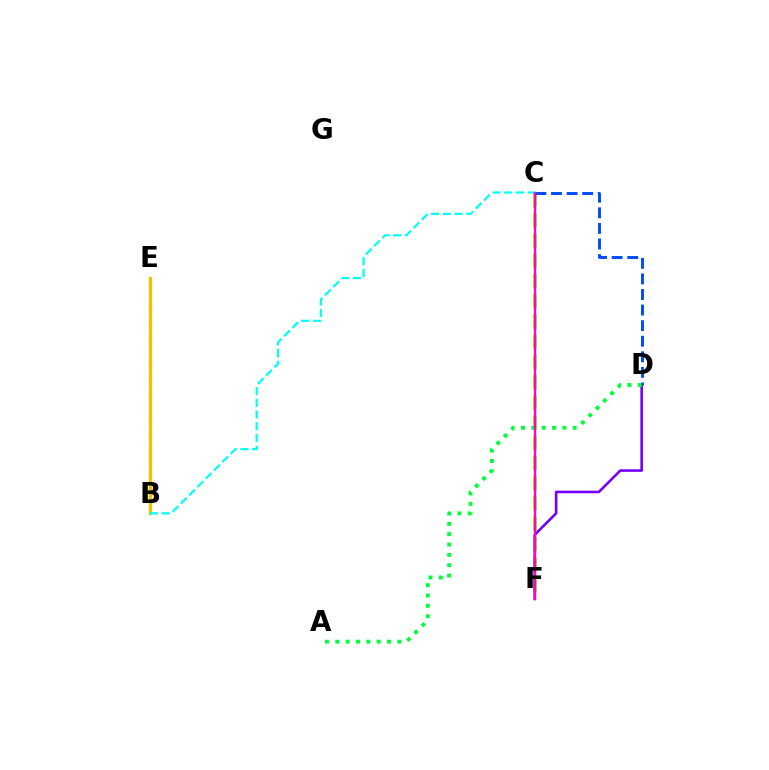{('B', 'E'): [{'color': '#ff0000', 'line_style': 'dotted', 'thickness': 1.52}, {'color': '#ffbd00', 'line_style': 'solid', 'thickness': 2.32}], ('C', 'F'): [{'color': '#84ff00', 'line_style': 'dashed', 'thickness': 2.75}, {'color': '#ff00cf', 'line_style': 'solid', 'thickness': 1.71}], ('C', 'D'): [{'color': '#004bff', 'line_style': 'dashed', 'thickness': 2.12}], ('D', 'F'): [{'color': '#7200ff', 'line_style': 'solid', 'thickness': 1.87}], ('B', 'C'): [{'color': '#00fff6', 'line_style': 'dashed', 'thickness': 1.59}], ('A', 'D'): [{'color': '#00ff39', 'line_style': 'dotted', 'thickness': 2.81}]}